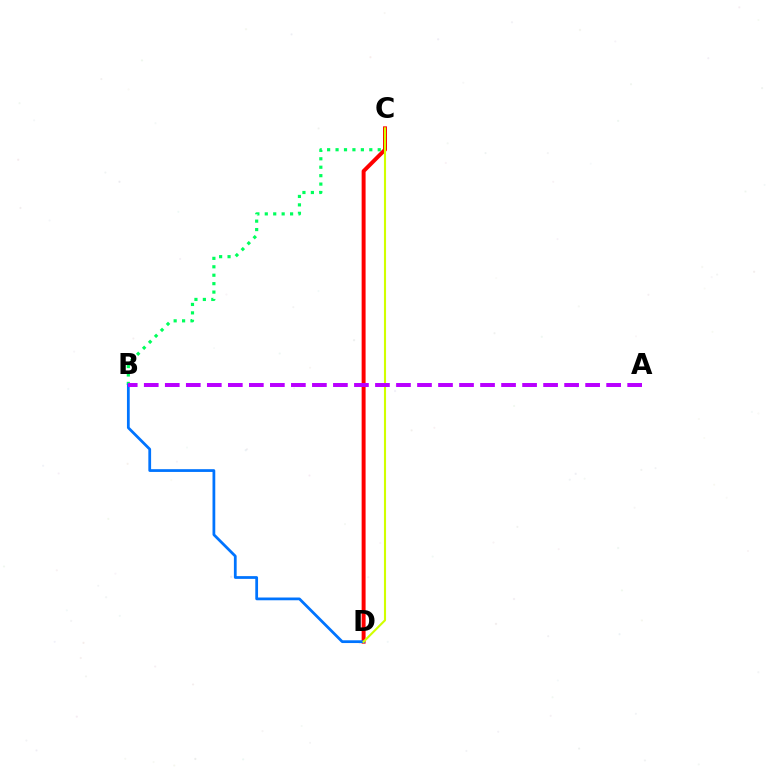{('B', 'C'): [{'color': '#00ff5c', 'line_style': 'dotted', 'thickness': 2.29}], ('C', 'D'): [{'color': '#ff0000', 'line_style': 'solid', 'thickness': 2.84}, {'color': '#d1ff00', 'line_style': 'solid', 'thickness': 1.52}], ('B', 'D'): [{'color': '#0074ff', 'line_style': 'solid', 'thickness': 1.99}], ('A', 'B'): [{'color': '#b900ff', 'line_style': 'dashed', 'thickness': 2.86}]}